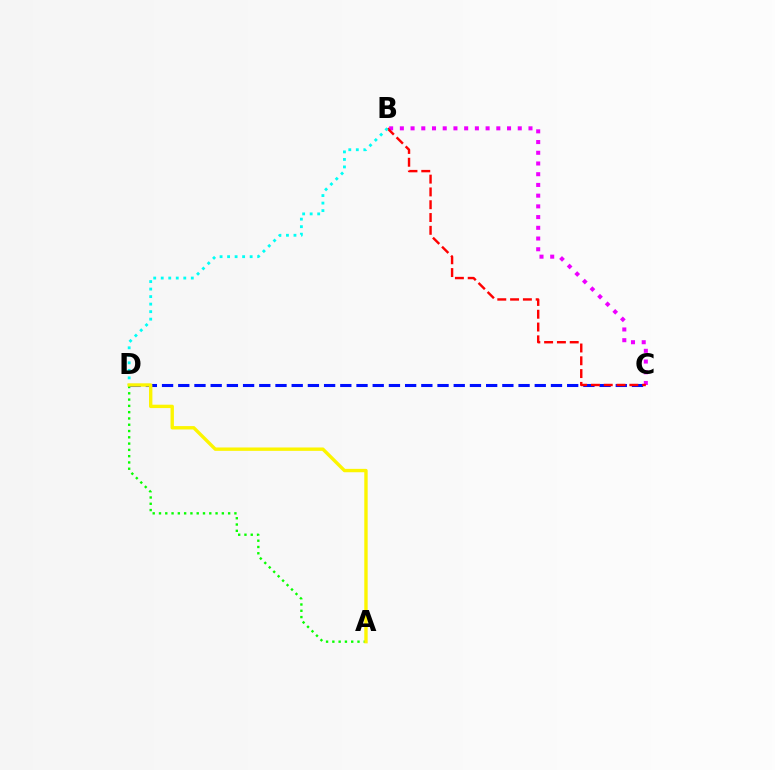{('A', 'D'): [{'color': '#08ff00', 'line_style': 'dotted', 'thickness': 1.71}, {'color': '#fcf500', 'line_style': 'solid', 'thickness': 2.43}], ('C', 'D'): [{'color': '#0010ff', 'line_style': 'dashed', 'thickness': 2.2}], ('B', 'C'): [{'color': '#ee00ff', 'line_style': 'dotted', 'thickness': 2.91}, {'color': '#ff0000', 'line_style': 'dashed', 'thickness': 1.74}], ('B', 'D'): [{'color': '#00fff6', 'line_style': 'dotted', 'thickness': 2.04}]}